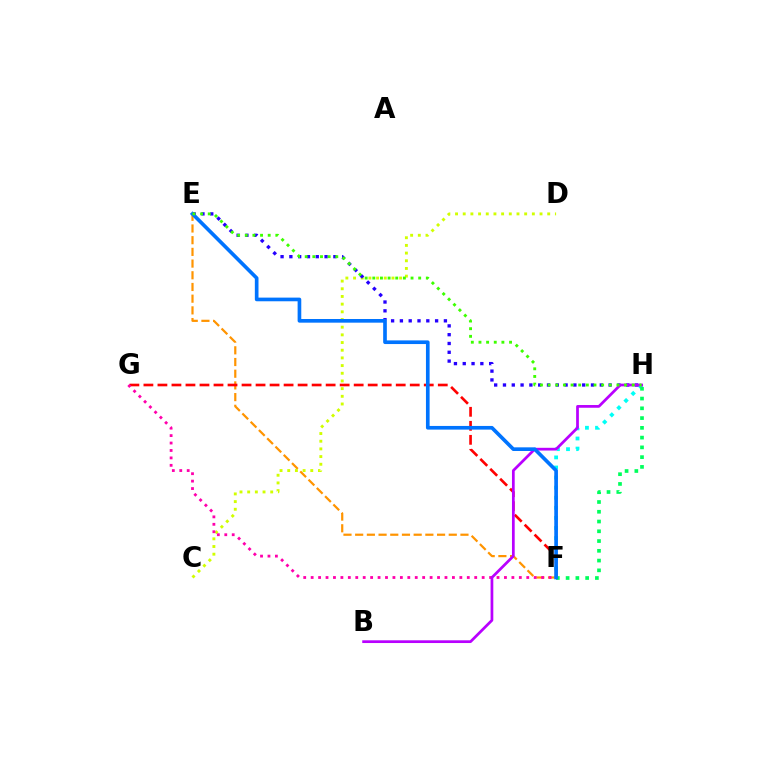{('E', 'F'): [{'color': '#ff9400', 'line_style': 'dashed', 'thickness': 1.59}, {'color': '#0074ff', 'line_style': 'solid', 'thickness': 2.64}], ('F', 'H'): [{'color': '#00fff6', 'line_style': 'dotted', 'thickness': 2.74}, {'color': '#00ff5c', 'line_style': 'dotted', 'thickness': 2.65}], ('F', 'G'): [{'color': '#ff0000', 'line_style': 'dashed', 'thickness': 1.9}, {'color': '#ff00ac', 'line_style': 'dotted', 'thickness': 2.02}], ('C', 'D'): [{'color': '#d1ff00', 'line_style': 'dotted', 'thickness': 2.09}], ('E', 'H'): [{'color': '#2500ff', 'line_style': 'dotted', 'thickness': 2.39}, {'color': '#3dff00', 'line_style': 'dotted', 'thickness': 2.08}], ('B', 'H'): [{'color': '#b900ff', 'line_style': 'solid', 'thickness': 1.97}]}